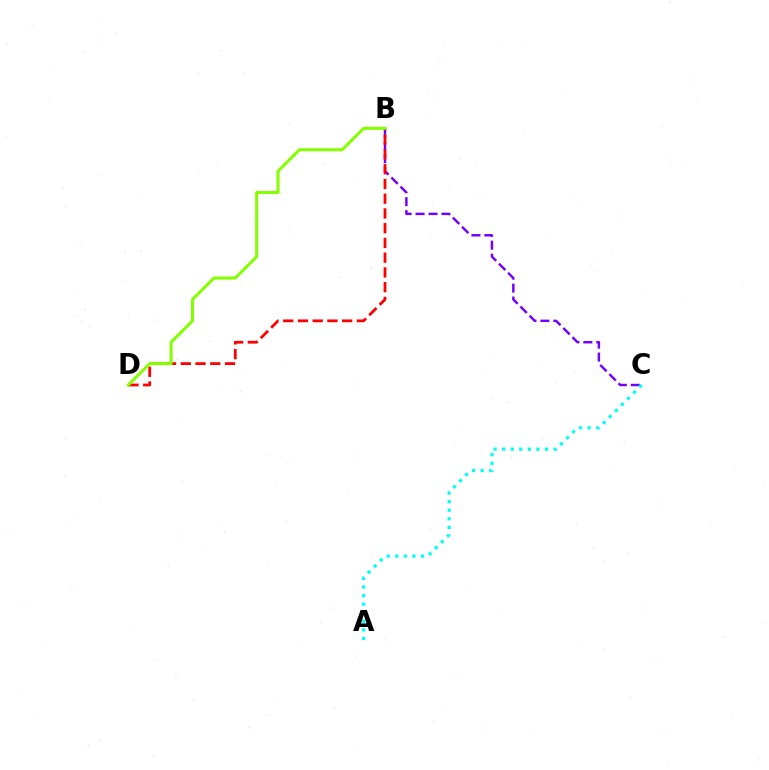{('B', 'C'): [{'color': '#7200ff', 'line_style': 'dashed', 'thickness': 1.76}], ('A', 'C'): [{'color': '#00fff6', 'line_style': 'dotted', 'thickness': 2.33}], ('B', 'D'): [{'color': '#ff0000', 'line_style': 'dashed', 'thickness': 2.0}, {'color': '#84ff00', 'line_style': 'solid', 'thickness': 2.18}]}